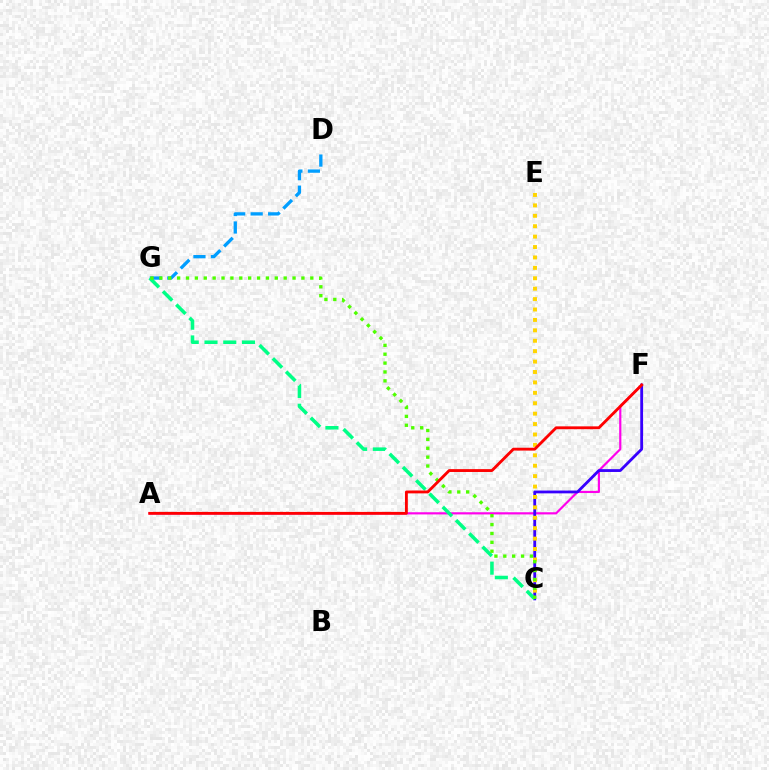{('D', 'G'): [{'color': '#009eff', 'line_style': 'dashed', 'thickness': 2.38}], ('A', 'F'): [{'color': '#ff00ed', 'line_style': 'solid', 'thickness': 1.57}, {'color': '#ff0000', 'line_style': 'solid', 'thickness': 2.05}], ('C', 'F'): [{'color': '#3700ff', 'line_style': 'solid', 'thickness': 2.03}], ('C', 'G'): [{'color': '#00ff86', 'line_style': 'dashed', 'thickness': 2.55}, {'color': '#4fff00', 'line_style': 'dotted', 'thickness': 2.41}], ('C', 'E'): [{'color': '#ffd500', 'line_style': 'dotted', 'thickness': 2.83}]}